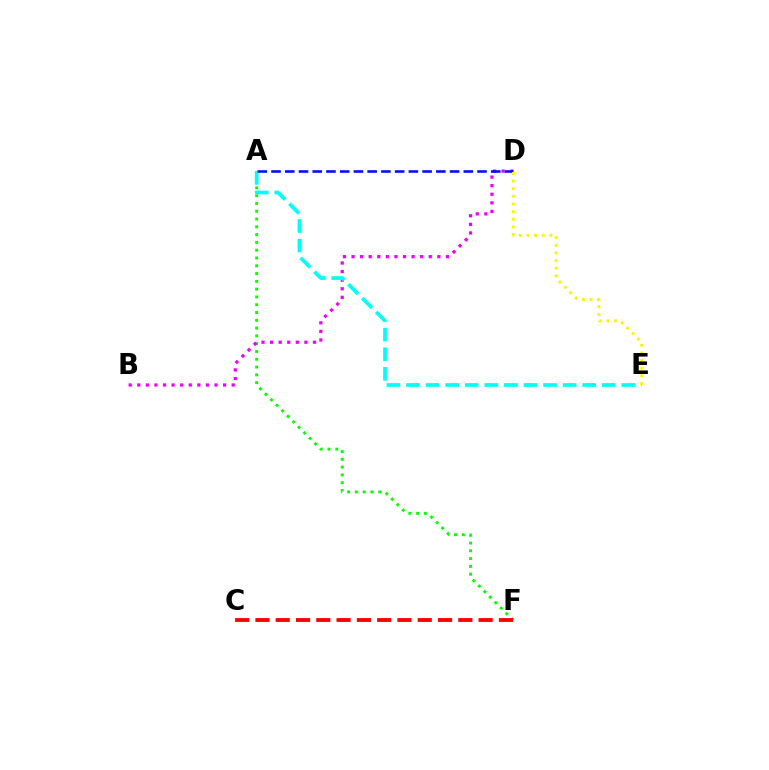{('A', 'F'): [{'color': '#08ff00', 'line_style': 'dotted', 'thickness': 2.12}], ('B', 'D'): [{'color': '#ee00ff', 'line_style': 'dotted', 'thickness': 2.33}], ('C', 'F'): [{'color': '#ff0000', 'line_style': 'dashed', 'thickness': 2.76}], ('A', 'E'): [{'color': '#00fff6', 'line_style': 'dashed', 'thickness': 2.66}], ('A', 'D'): [{'color': '#0010ff', 'line_style': 'dashed', 'thickness': 1.87}], ('D', 'E'): [{'color': '#fcf500', 'line_style': 'dotted', 'thickness': 2.08}]}